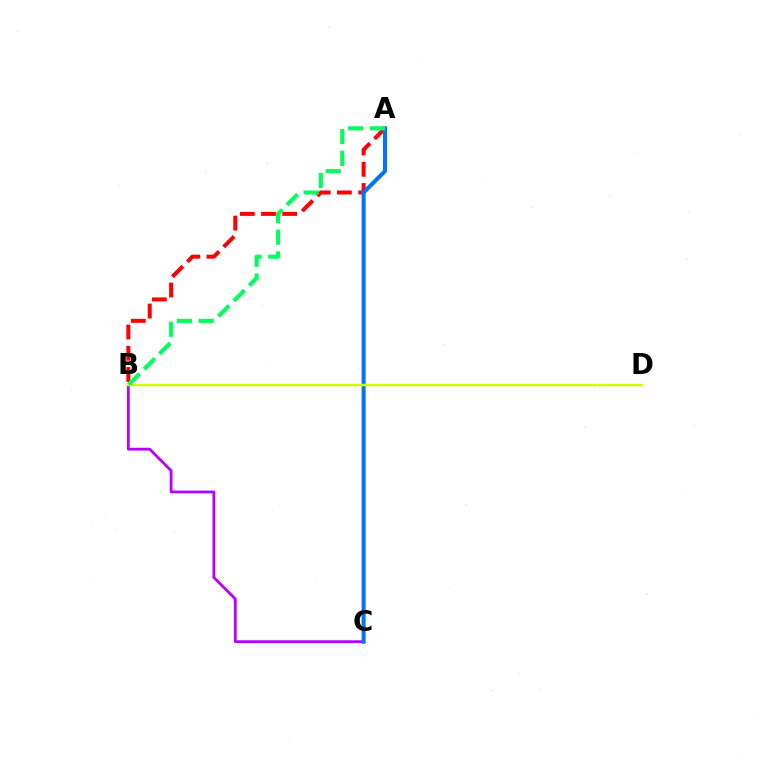{('A', 'B'): [{'color': '#ff0000', 'line_style': 'dashed', 'thickness': 2.88}, {'color': '#00ff5c', 'line_style': 'dashed', 'thickness': 2.95}], ('B', 'C'): [{'color': '#b900ff', 'line_style': 'solid', 'thickness': 2.02}], ('A', 'C'): [{'color': '#0074ff', 'line_style': 'solid', 'thickness': 2.9}], ('B', 'D'): [{'color': '#d1ff00', 'line_style': 'solid', 'thickness': 1.77}]}